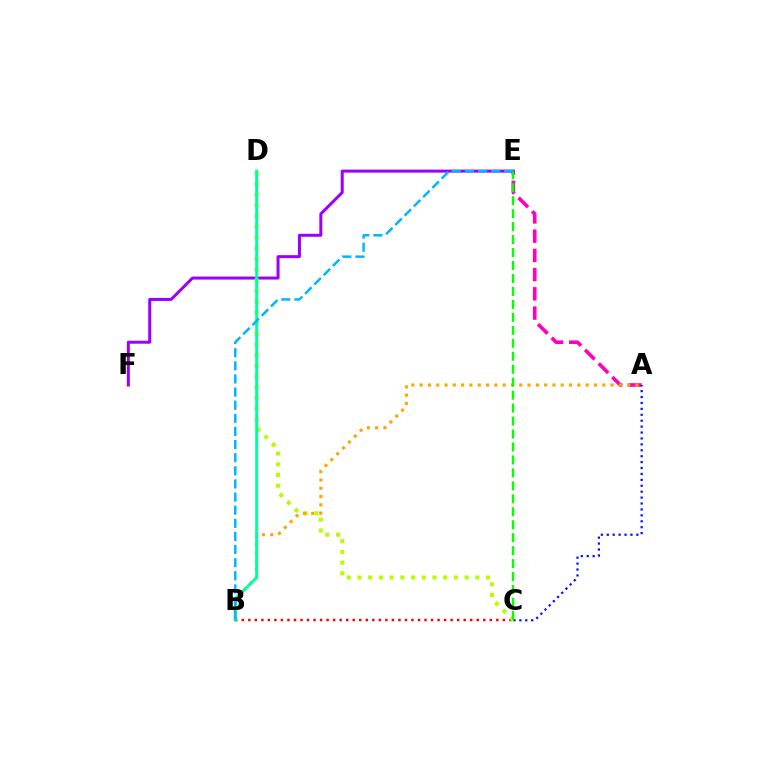{('B', 'C'): [{'color': '#ff0000', 'line_style': 'dotted', 'thickness': 1.77}], ('A', 'E'): [{'color': '#ff00bd', 'line_style': 'dashed', 'thickness': 2.61}], ('A', 'C'): [{'color': '#0010ff', 'line_style': 'dotted', 'thickness': 1.61}], ('E', 'F'): [{'color': '#9b00ff', 'line_style': 'solid', 'thickness': 2.17}], ('C', 'D'): [{'color': '#b3ff00', 'line_style': 'dotted', 'thickness': 2.91}], ('A', 'B'): [{'color': '#ffa500', 'line_style': 'dotted', 'thickness': 2.26}], ('C', 'E'): [{'color': '#08ff00', 'line_style': 'dashed', 'thickness': 1.76}], ('B', 'D'): [{'color': '#00ff9d', 'line_style': 'solid', 'thickness': 2.12}], ('B', 'E'): [{'color': '#00b5ff', 'line_style': 'dashed', 'thickness': 1.78}]}